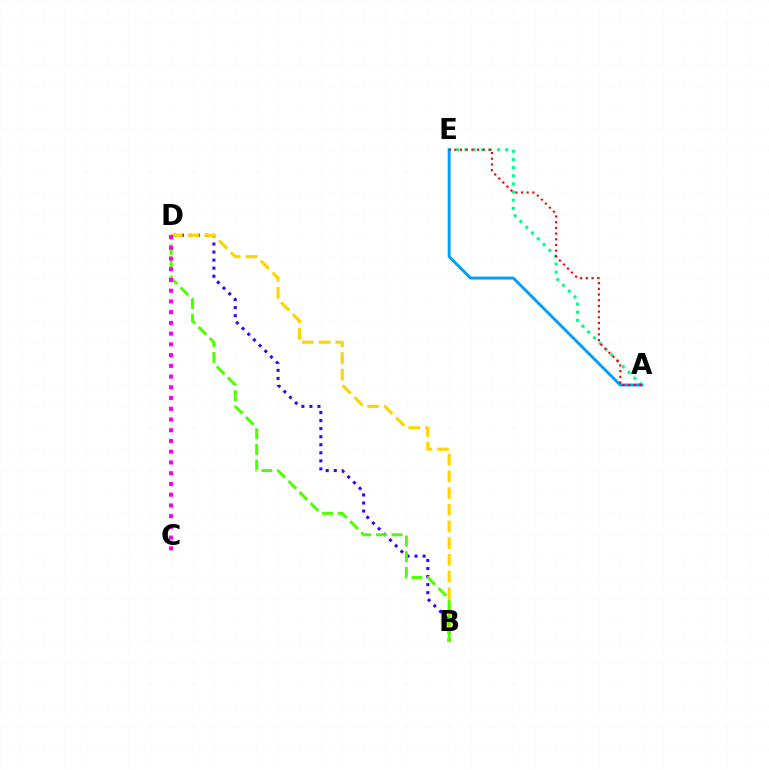{('A', 'E'): [{'color': '#00ff86', 'line_style': 'dotted', 'thickness': 2.21}, {'color': '#009eff', 'line_style': 'solid', 'thickness': 2.11}, {'color': '#ff0000', 'line_style': 'dotted', 'thickness': 1.55}], ('B', 'D'): [{'color': '#3700ff', 'line_style': 'dotted', 'thickness': 2.19}, {'color': '#ffd500', 'line_style': 'dashed', 'thickness': 2.27}, {'color': '#4fff00', 'line_style': 'dashed', 'thickness': 2.13}], ('C', 'D'): [{'color': '#ff00ed', 'line_style': 'dotted', 'thickness': 2.92}]}